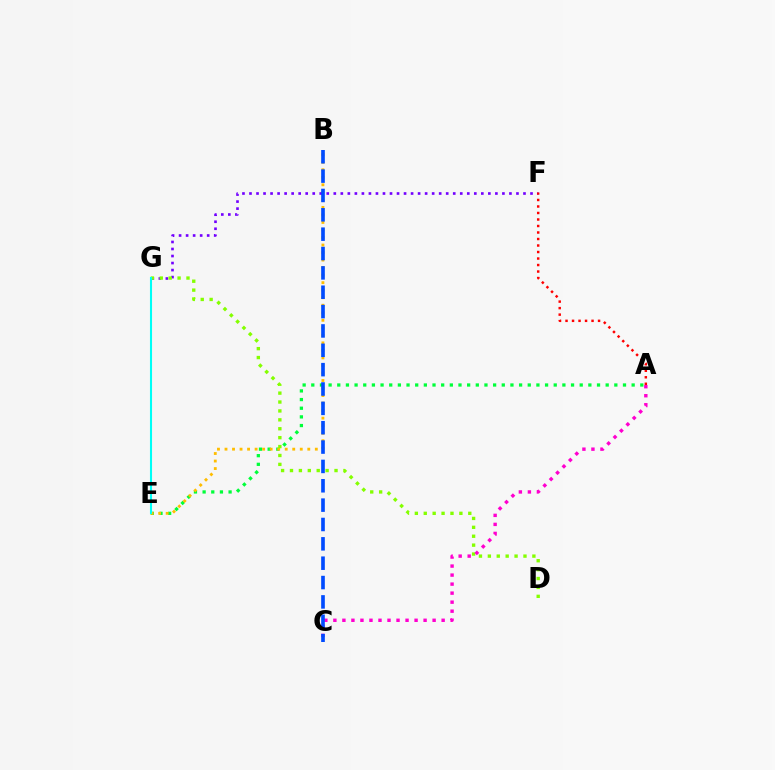{('A', 'E'): [{'color': '#00ff39', 'line_style': 'dotted', 'thickness': 2.35}], ('B', 'E'): [{'color': '#ffbd00', 'line_style': 'dotted', 'thickness': 2.05}], ('F', 'G'): [{'color': '#7200ff', 'line_style': 'dotted', 'thickness': 1.91}], ('D', 'G'): [{'color': '#84ff00', 'line_style': 'dotted', 'thickness': 2.42}], ('A', 'F'): [{'color': '#ff0000', 'line_style': 'dotted', 'thickness': 1.77}], ('A', 'C'): [{'color': '#ff00cf', 'line_style': 'dotted', 'thickness': 2.45}], ('B', 'C'): [{'color': '#004bff', 'line_style': 'dashed', 'thickness': 2.63}], ('E', 'G'): [{'color': '#00fff6', 'line_style': 'solid', 'thickness': 1.5}]}